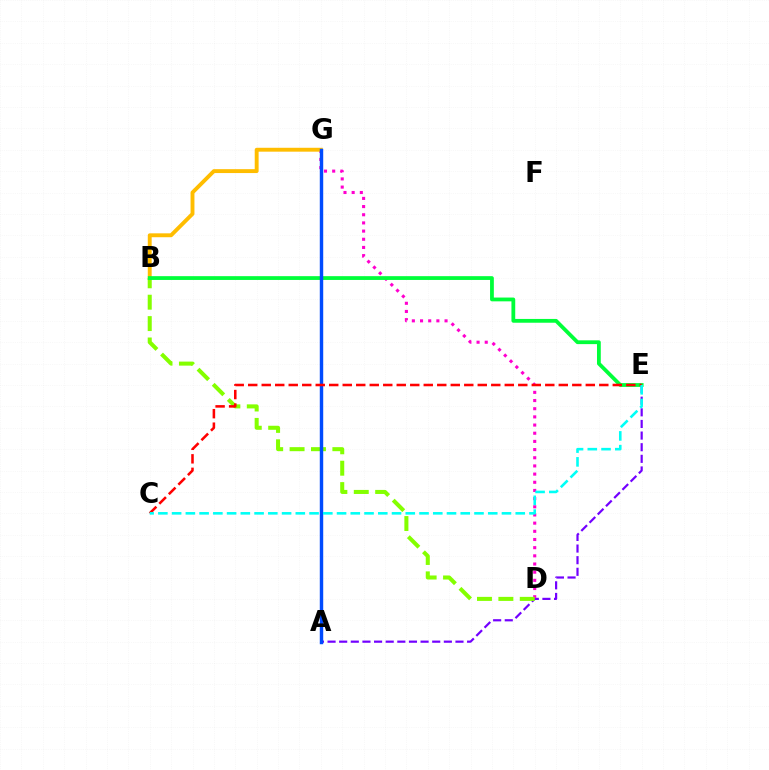{('A', 'E'): [{'color': '#7200ff', 'line_style': 'dashed', 'thickness': 1.58}], ('D', 'G'): [{'color': '#ff00cf', 'line_style': 'dotted', 'thickness': 2.22}], ('B', 'G'): [{'color': '#ffbd00', 'line_style': 'solid', 'thickness': 2.8}], ('B', 'D'): [{'color': '#84ff00', 'line_style': 'dashed', 'thickness': 2.91}], ('B', 'E'): [{'color': '#00ff39', 'line_style': 'solid', 'thickness': 2.73}], ('A', 'G'): [{'color': '#004bff', 'line_style': 'solid', 'thickness': 2.47}], ('C', 'E'): [{'color': '#ff0000', 'line_style': 'dashed', 'thickness': 1.83}, {'color': '#00fff6', 'line_style': 'dashed', 'thickness': 1.87}]}